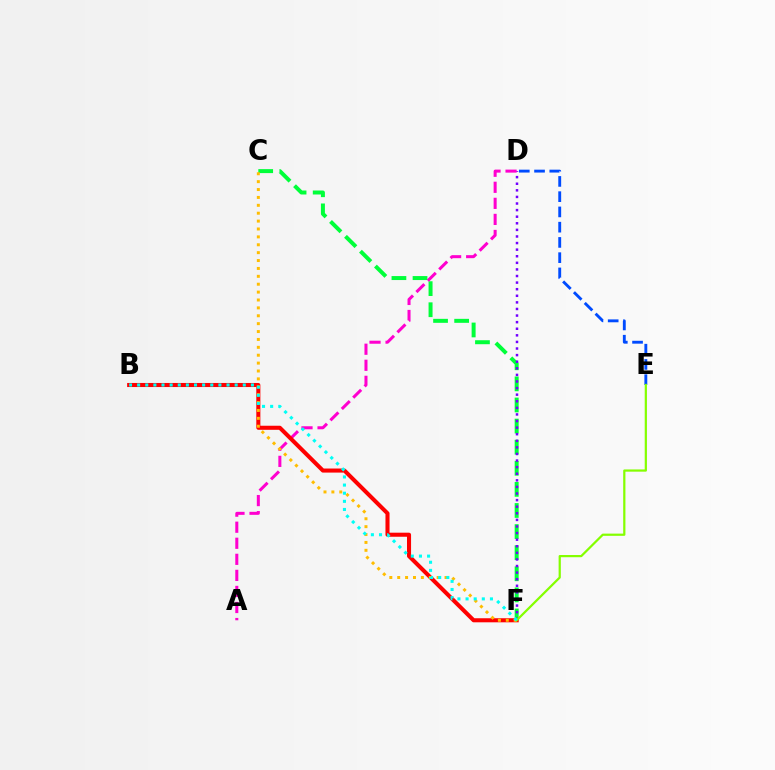{('C', 'F'): [{'color': '#00ff39', 'line_style': 'dashed', 'thickness': 2.87}, {'color': '#ffbd00', 'line_style': 'dotted', 'thickness': 2.14}], ('D', 'F'): [{'color': '#7200ff', 'line_style': 'dotted', 'thickness': 1.79}], ('D', 'E'): [{'color': '#004bff', 'line_style': 'dashed', 'thickness': 2.07}], ('A', 'D'): [{'color': '#ff00cf', 'line_style': 'dashed', 'thickness': 2.18}], ('B', 'F'): [{'color': '#ff0000', 'line_style': 'solid', 'thickness': 2.92}, {'color': '#00fff6', 'line_style': 'dotted', 'thickness': 2.21}], ('E', 'F'): [{'color': '#84ff00', 'line_style': 'solid', 'thickness': 1.6}]}